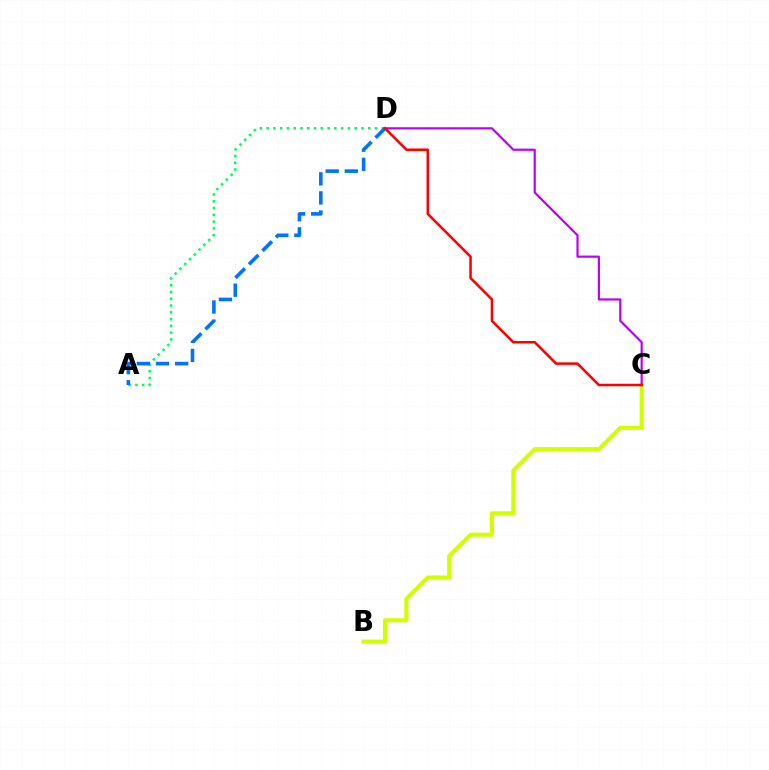{('A', 'D'): [{'color': '#00ff5c', 'line_style': 'dotted', 'thickness': 1.84}, {'color': '#0074ff', 'line_style': 'dashed', 'thickness': 2.59}], ('B', 'C'): [{'color': '#d1ff00', 'line_style': 'solid', 'thickness': 2.94}], ('C', 'D'): [{'color': '#b900ff', 'line_style': 'solid', 'thickness': 1.57}, {'color': '#ff0000', 'line_style': 'solid', 'thickness': 1.82}]}